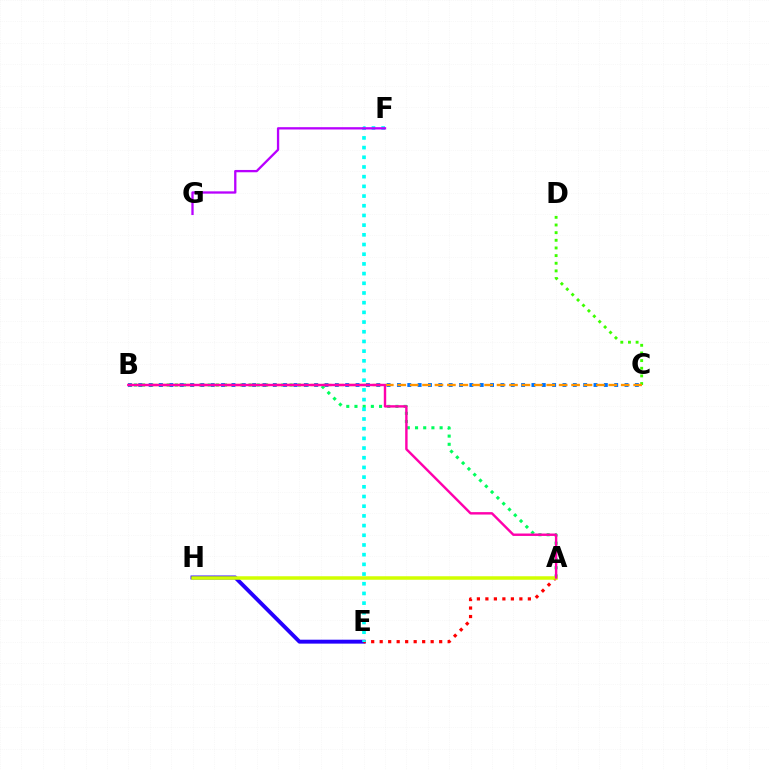{('E', 'H'): [{'color': '#2500ff', 'line_style': 'solid', 'thickness': 2.82}], ('C', 'D'): [{'color': '#3dff00', 'line_style': 'dotted', 'thickness': 2.08}], ('A', 'B'): [{'color': '#00ff5c', 'line_style': 'dotted', 'thickness': 2.23}, {'color': '#ff00ac', 'line_style': 'solid', 'thickness': 1.74}], ('B', 'C'): [{'color': '#0074ff', 'line_style': 'dotted', 'thickness': 2.81}, {'color': '#ff9400', 'line_style': 'dashed', 'thickness': 1.69}], ('A', 'E'): [{'color': '#ff0000', 'line_style': 'dotted', 'thickness': 2.31}], ('A', 'H'): [{'color': '#d1ff00', 'line_style': 'solid', 'thickness': 2.52}], ('E', 'F'): [{'color': '#00fff6', 'line_style': 'dotted', 'thickness': 2.63}], ('F', 'G'): [{'color': '#b900ff', 'line_style': 'solid', 'thickness': 1.66}]}